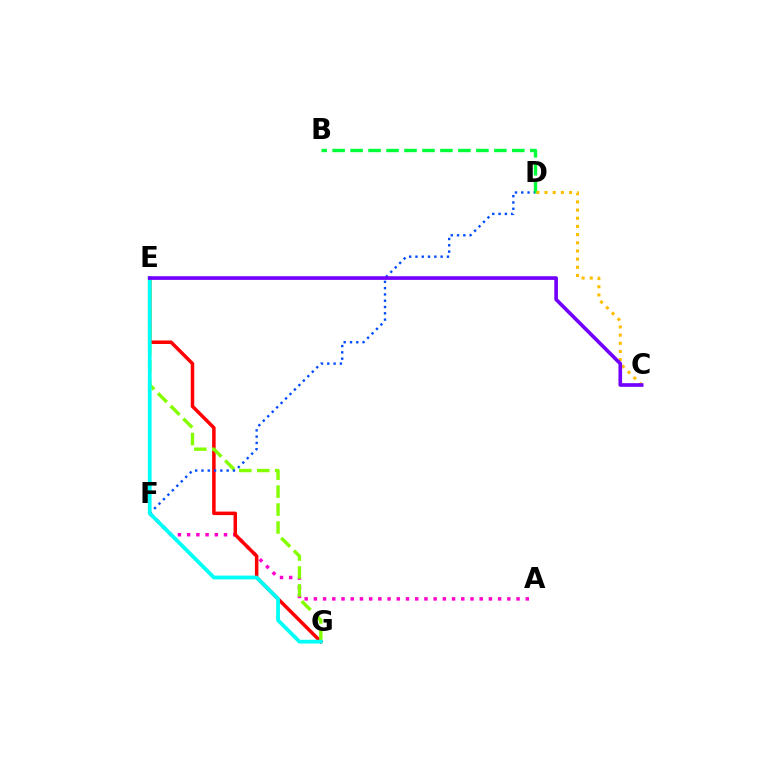{('B', 'D'): [{'color': '#00ff39', 'line_style': 'dashed', 'thickness': 2.44}], ('A', 'F'): [{'color': '#ff00cf', 'line_style': 'dotted', 'thickness': 2.5}], ('C', 'D'): [{'color': '#ffbd00', 'line_style': 'dotted', 'thickness': 2.22}], ('E', 'G'): [{'color': '#ff0000', 'line_style': 'solid', 'thickness': 2.52}, {'color': '#84ff00', 'line_style': 'dashed', 'thickness': 2.44}, {'color': '#00fff6', 'line_style': 'solid', 'thickness': 2.72}], ('D', 'F'): [{'color': '#004bff', 'line_style': 'dotted', 'thickness': 1.71}], ('C', 'E'): [{'color': '#7200ff', 'line_style': 'solid', 'thickness': 2.62}]}